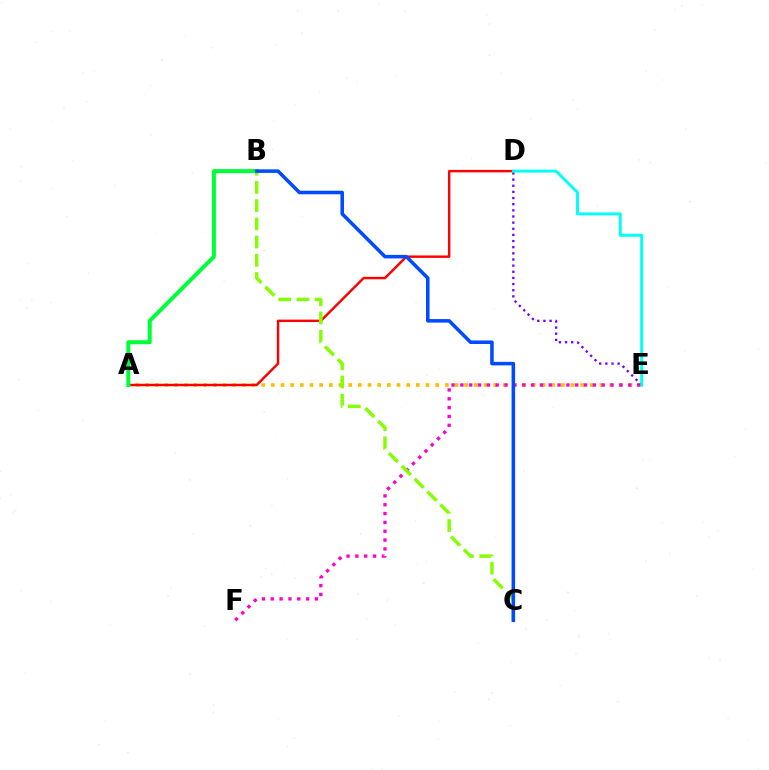{('A', 'E'): [{'color': '#ffbd00', 'line_style': 'dotted', 'thickness': 2.63}], ('E', 'F'): [{'color': '#ff00cf', 'line_style': 'dotted', 'thickness': 2.4}], ('A', 'D'): [{'color': '#ff0000', 'line_style': 'solid', 'thickness': 1.76}], ('A', 'B'): [{'color': '#00ff39', 'line_style': 'solid', 'thickness': 2.9}], ('B', 'C'): [{'color': '#84ff00', 'line_style': 'dashed', 'thickness': 2.47}, {'color': '#004bff', 'line_style': 'solid', 'thickness': 2.55}], ('D', 'E'): [{'color': '#7200ff', 'line_style': 'dotted', 'thickness': 1.67}, {'color': '#00fff6', 'line_style': 'solid', 'thickness': 2.11}]}